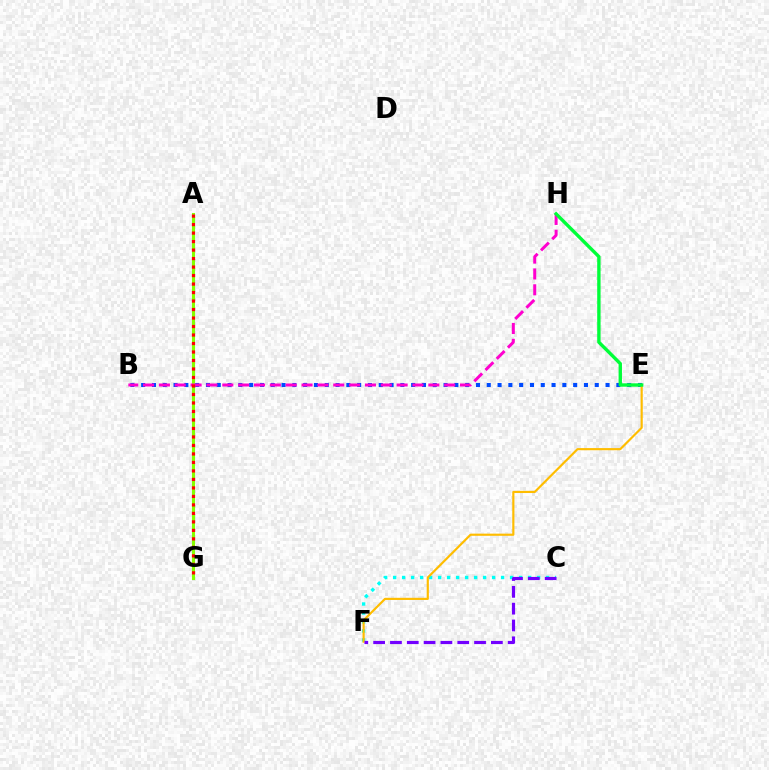{('B', 'E'): [{'color': '#004bff', 'line_style': 'dotted', 'thickness': 2.93}], ('C', 'F'): [{'color': '#00fff6', 'line_style': 'dotted', 'thickness': 2.44}, {'color': '#7200ff', 'line_style': 'dashed', 'thickness': 2.29}], ('E', 'F'): [{'color': '#ffbd00', 'line_style': 'solid', 'thickness': 1.56}], ('A', 'G'): [{'color': '#84ff00', 'line_style': 'solid', 'thickness': 2.22}, {'color': '#ff0000', 'line_style': 'dotted', 'thickness': 2.31}], ('B', 'H'): [{'color': '#ff00cf', 'line_style': 'dashed', 'thickness': 2.15}], ('E', 'H'): [{'color': '#00ff39', 'line_style': 'solid', 'thickness': 2.43}]}